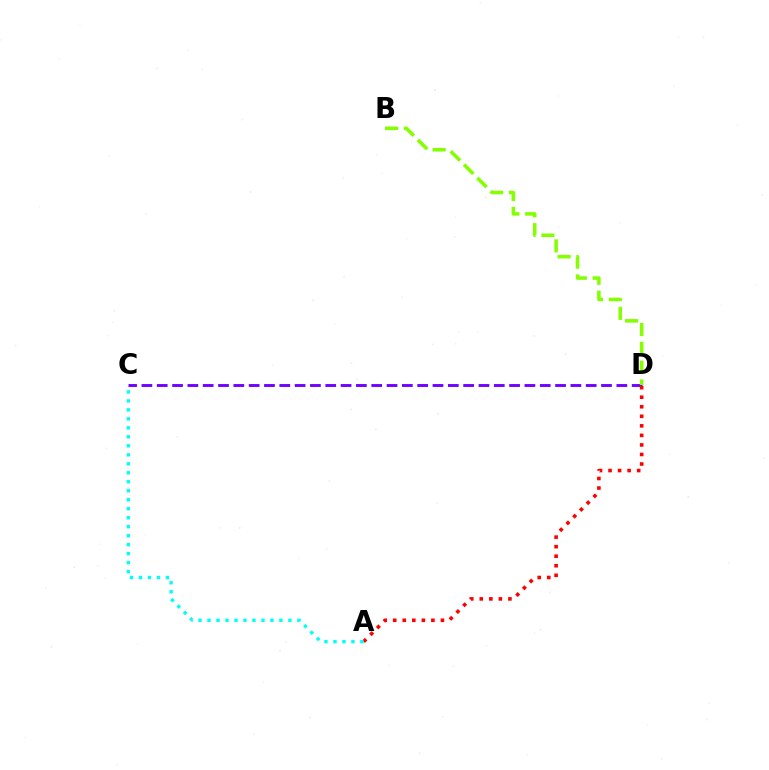{('C', 'D'): [{'color': '#7200ff', 'line_style': 'dashed', 'thickness': 2.08}], ('A', 'D'): [{'color': '#ff0000', 'line_style': 'dotted', 'thickness': 2.59}], ('B', 'D'): [{'color': '#84ff00', 'line_style': 'dashed', 'thickness': 2.55}], ('A', 'C'): [{'color': '#00fff6', 'line_style': 'dotted', 'thickness': 2.44}]}